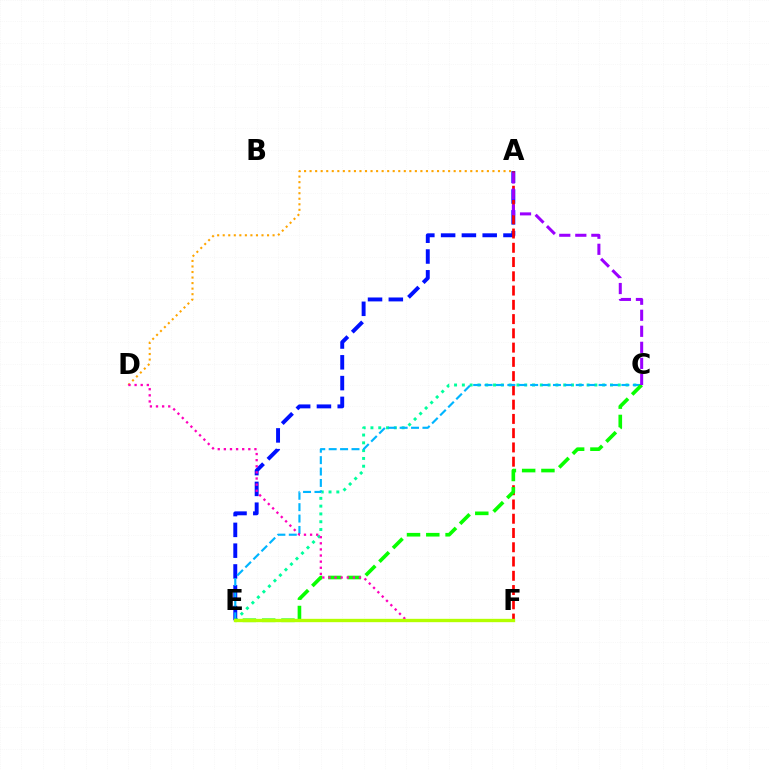{('C', 'E'): [{'color': '#00ff9d', 'line_style': 'dotted', 'thickness': 2.12}, {'color': '#00b5ff', 'line_style': 'dashed', 'thickness': 1.55}, {'color': '#08ff00', 'line_style': 'dashed', 'thickness': 2.62}], ('A', 'E'): [{'color': '#0010ff', 'line_style': 'dashed', 'thickness': 2.82}], ('A', 'D'): [{'color': '#ffa500', 'line_style': 'dotted', 'thickness': 1.51}], ('A', 'F'): [{'color': '#ff0000', 'line_style': 'dashed', 'thickness': 1.94}], ('D', 'F'): [{'color': '#ff00bd', 'line_style': 'dotted', 'thickness': 1.66}], ('E', 'F'): [{'color': '#b3ff00', 'line_style': 'solid', 'thickness': 2.41}], ('A', 'C'): [{'color': '#9b00ff', 'line_style': 'dashed', 'thickness': 2.18}]}